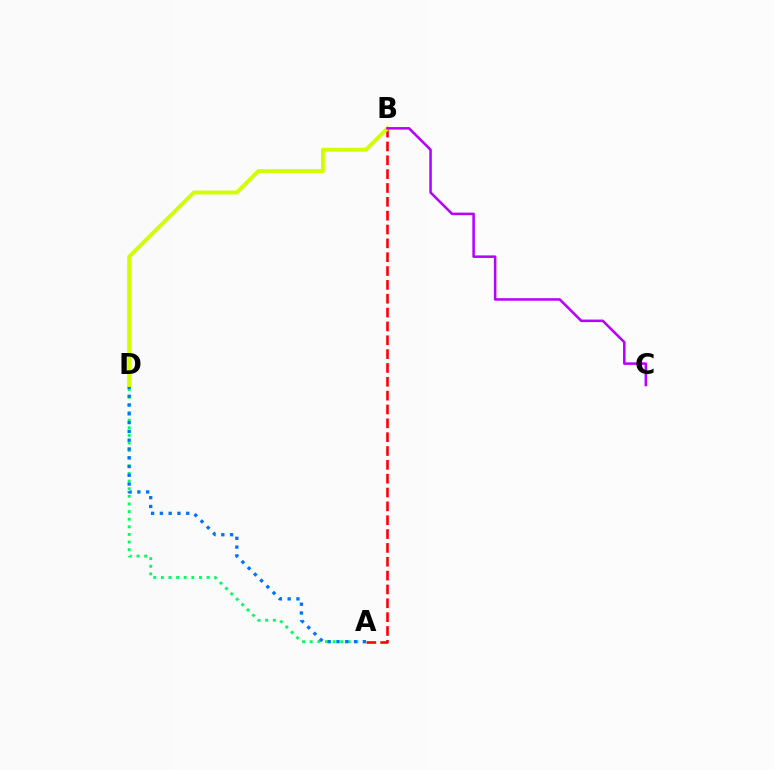{('A', 'D'): [{'color': '#00ff5c', 'line_style': 'dotted', 'thickness': 2.07}, {'color': '#0074ff', 'line_style': 'dotted', 'thickness': 2.39}], ('A', 'B'): [{'color': '#ff0000', 'line_style': 'dashed', 'thickness': 1.88}], ('B', 'D'): [{'color': '#d1ff00', 'line_style': 'solid', 'thickness': 2.83}], ('B', 'C'): [{'color': '#b900ff', 'line_style': 'solid', 'thickness': 1.83}]}